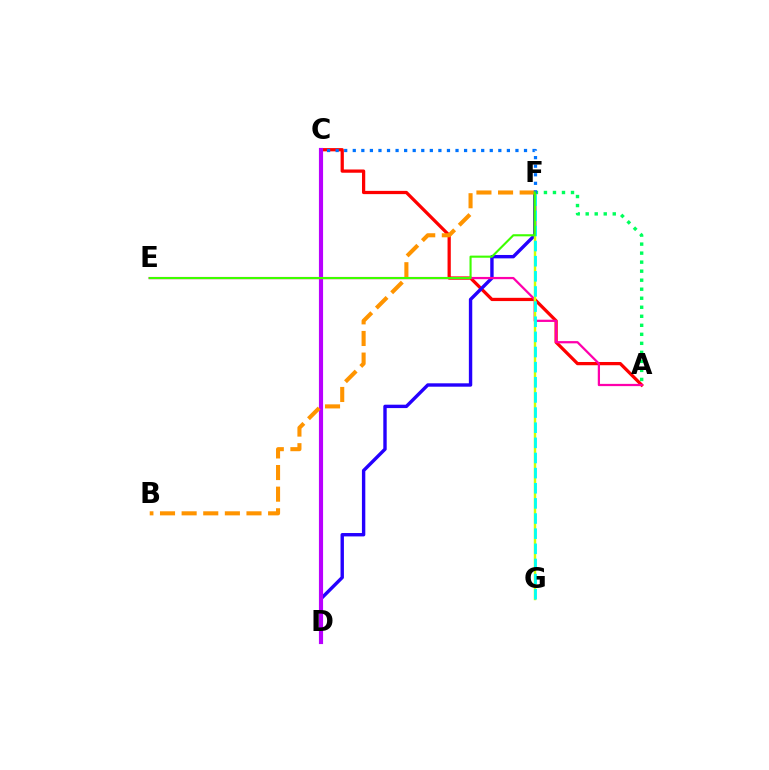{('A', 'C'): [{'color': '#ff0000', 'line_style': 'solid', 'thickness': 2.34}], ('D', 'F'): [{'color': '#2500ff', 'line_style': 'solid', 'thickness': 2.44}], ('C', 'D'): [{'color': '#b900ff', 'line_style': 'solid', 'thickness': 2.99}], ('A', 'E'): [{'color': '#ff00ac', 'line_style': 'solid', 'thickness': 1.61}], ('F', 'G'): [{'color': '#d1ff00', 'line_style': 'solid', 'thickness': 1.75}, {'color': '#00fff6', 'line_style': 'dashed', 'thickness': 2.06}], ('B', 'F'): [{'color': '#ff9400', 'line_style': 'dashed', 'thickness': 2.94}], ('A', 'F'): [{'color': '#00ff5c', 'line_style': 'dotted', 'thickness': 2.45}], ('C', 'F'): [{'color': '#0074ff', 'line_style': 'dotted', 'thickness': 2.33}], ('E', 'F'): [{'color': '#3dff00', 'line_style': 'solid', 'thickness': 1.52}]}